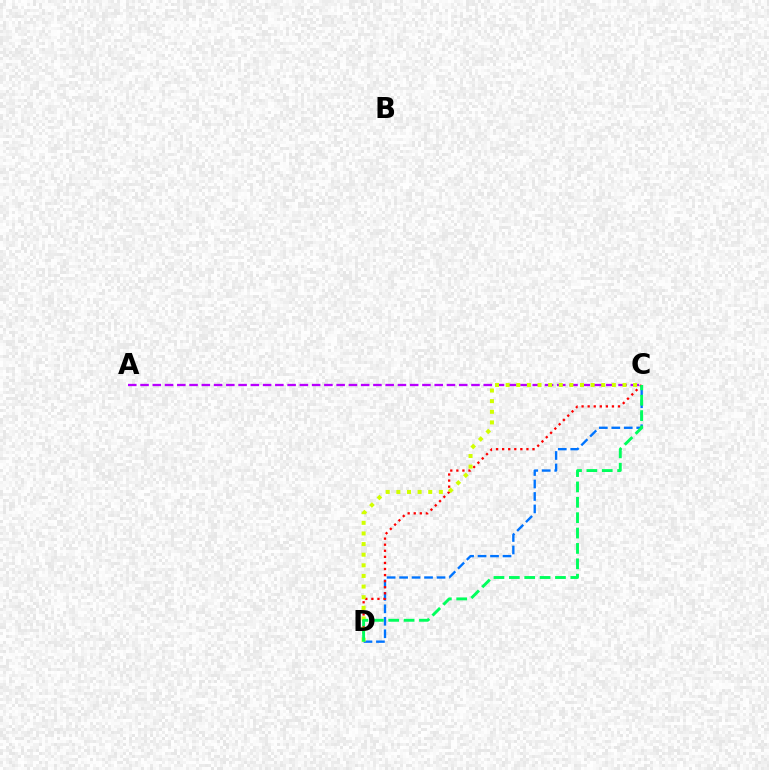{('C', 'D'): [{'color': '#0074ff', 'line_style': 'dashed', 'thickness': 1.69}, {'color': '#ff0000', 'line_style': 'dotted', 'thickness': 1.65}, {'color': '#d1ff00', 'line_style': 'dotted', 'thickness': 2.89}, {'color': '#00ff5c', 'line_style': 'dashed', 'thickness': 2.09}], ('A', 'C'): [{'color': '#b900ff', 'line_style': 'dashed', 'thickness': 1.67}]}